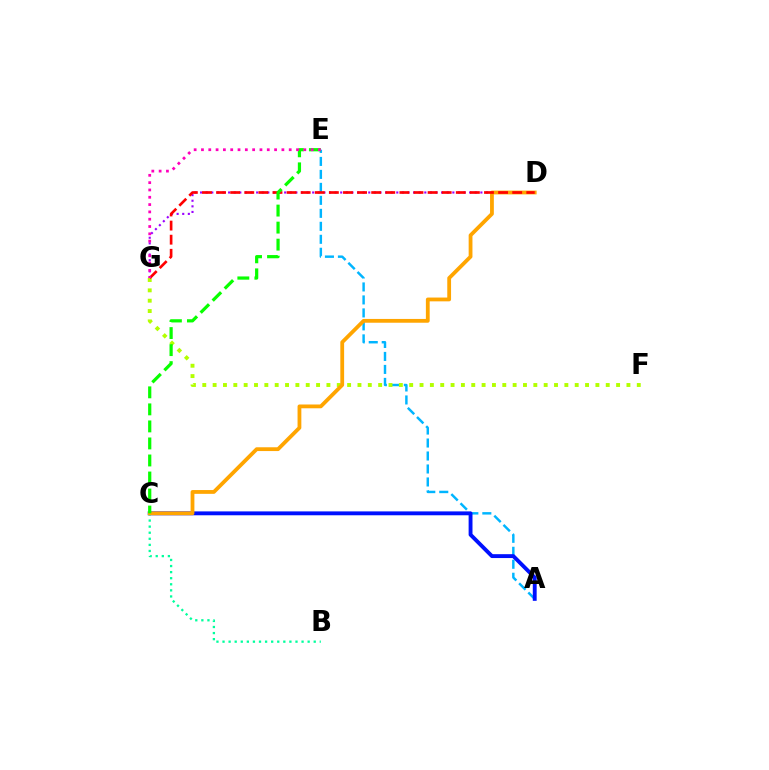{('A', 'E'): [{'color': '#00b5ff', 'line_style': 'dashed', 'thickness': 1.76}], ('D', 'G'): [{'color': '#9b00ff', 'line_style': 'dotted', 'thickness': 1.52}, {'color': '#ff0000', 'line_style': 'dashed', 'thickness': 1.92}], ('A', 'C'): [{'color': '#0010ff', 'line_style': 'solid', 'thickness': 2.79}], ('B', 'C'): [{'color': '#00ff9d', 'line_style': 'dotted', 'thickness': 1.65}], ('F', 'G'): [{'color': '#b3ff00', 'line_style': 'dotted', 'thickness': 2.81}], ('C', 'D'): [{'color': '#ffa500', 'line_style': 'solid', 'thickness': 2.73}], ('C', 'E'): [{'color': '#08ff00', 'line_style': 'dashed', 'thickness': 2.31}], ('E', 'G'): [{'color': '#ff00bd', 'line_style': 'dotted', 'thickness': 1.99}]}